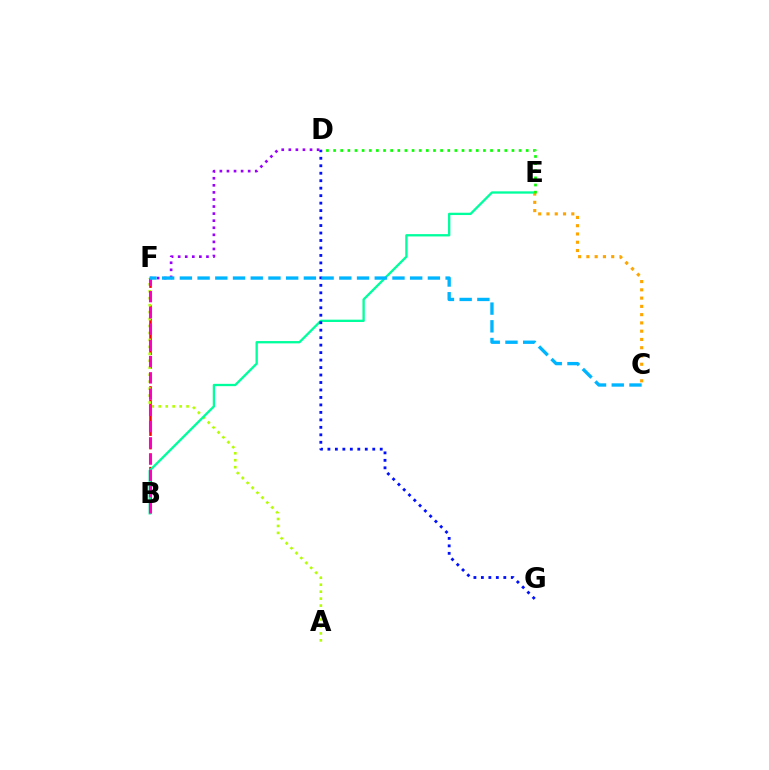{('B', 'F'): [{'color': '#ff0000', 'line_style': 'dashed', 'thickness': 1.83}, {'color': '#ff00bd', 'line_style': 'dashed', 'thickness': 2.21}], ('D', 'F'): [{'color': '#9b00ff', 'line_style': 'dotted', 'thickness': 1.92}], ('A', 'F'): [{'color': '#b3ff00', 'line_style': 'dotted', 'thickness': 1.89}], ('B', 'E'): [{'color': '#00ff9d', 'line_style': 'solid', 'thickness': 1.67}], ('D', 'G'): [{'color': '#0010ff', 'line_style': 'dotted', 'thickness': 2.03}], ('C', 'F'): [{'color': '#00b5ff', 'line_style': 'dashed', 'thickness': 2.41}], ('C', 'E'): [{'color': '#ffa500', 'line_style': 'dotted', 'thickness': 2.25}], ('D', 'E'): [{'color': '#08ff00', 'line_style': 'dotted', 'thickness': 1.94}]}